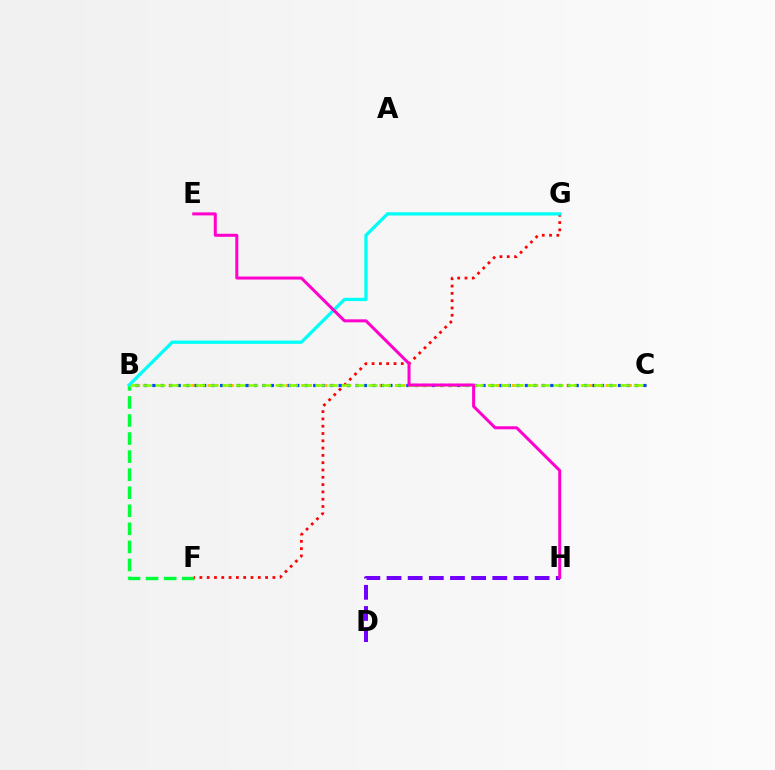{('B', 'F'): [{'color': '#00ff39', 'line_style': 'dashed', 'thickness': 2.45}], ('B', 'C'): [{'color': '#ffbd00', 'line_style': 'dotted', 'thickness': 2.12}, {'color': '#004bff', 'line_style': 'dotted', 'thickness': 2.3}, {'color': '#84ff00', 'line_style': 'dashed', 'thickness': 1.8}], ('F', 'G'): [{'color': '#ff0000', 'line_style': 'dotted', 'thickness': 1.98}], ('D', 'H'): [{'color': '#7200ff', 'line_style': 'dashed', 'thickness': 2.87}], ('B', 'G'): [{'color': '#00fff6', 'line_style': 'solid', 'thickness': 2.36}], ('E', 'H'): [{'color': '#ff00cf', 'line_style': 'solid', 'thickness': 2.17}]}